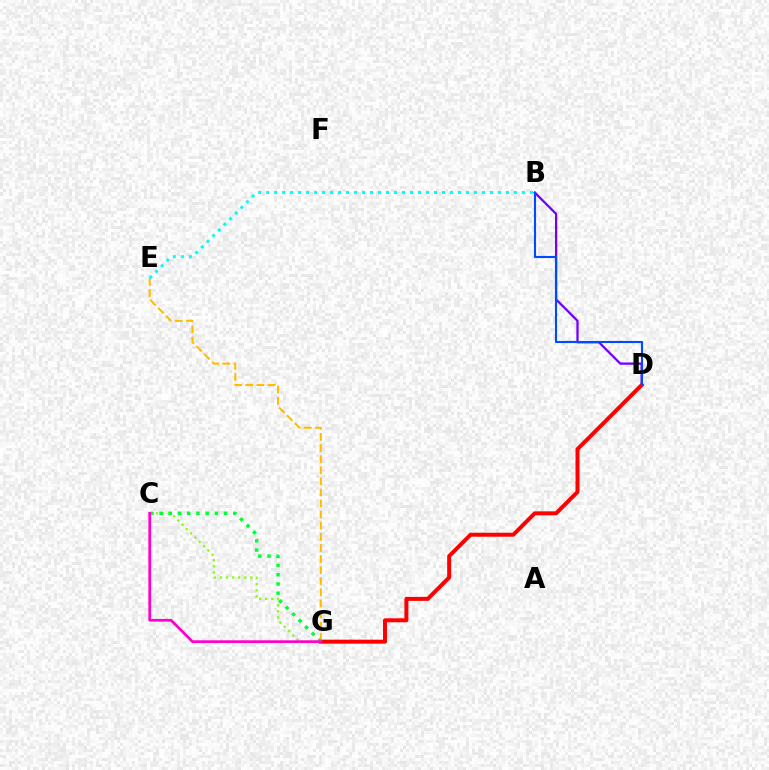{('E', 'G'): [{'color': '#ffbd00', 'line_style': 'dashed', 'thickness': 1.51}], ('B', 'D'): [{'color': '#7200ff', 'line_style': 'solid', 'thickness': 1.64}, {'color': '#004bff', 'line_style': 'solid', 'thickness': 1.52}], ('D', 'G'): [{'color': '#ff0000', 'line_style': 'solid', 'thickness': 2.86}], ('B', 'E'): [{'color': '#00fff6', 'line_style': 'dotted', 'thickness': 2.17}], ('C', 'G'): [{'color': '#84ff00', 'line_style': 'dotted', 'thickness': 1.65}, {'color': '#00ff39', 'line_style': 'dotted', 'thickness': 2.5}, {'color': '#ff00cf', 'line_style': 'solid', 'thickness': 1.97}]}